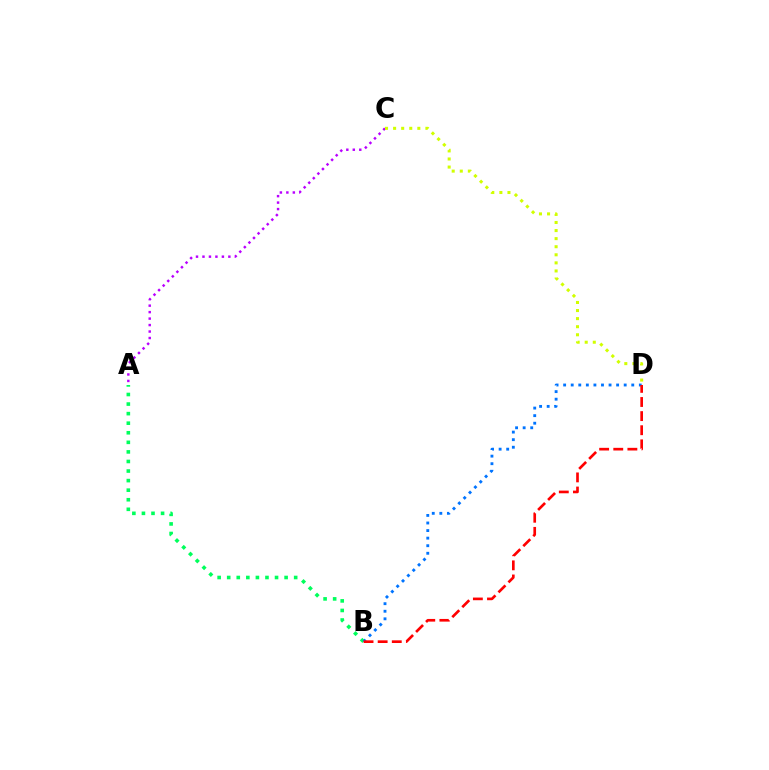{('A', 'B'): [{'color': '#00ff5c', 'line_style': 'dotted', 'thickness': 2.6}], ('A', 'C'): [{'color': '#b900ff', 'line_style': 'dotted', 'thickness': 1.76}], ('C', 'D'): [{'color': '#d1ff00', 'line_style': 'dotted', 'thickness': 2.19}], ('B', 'D'): [{'color': '#0074ff', 'line_style': 'dotted', 'thickness': 2.06}, {'color': '#ff0000', 'line_style': 'dashed', 'thickness': 1.92}]}